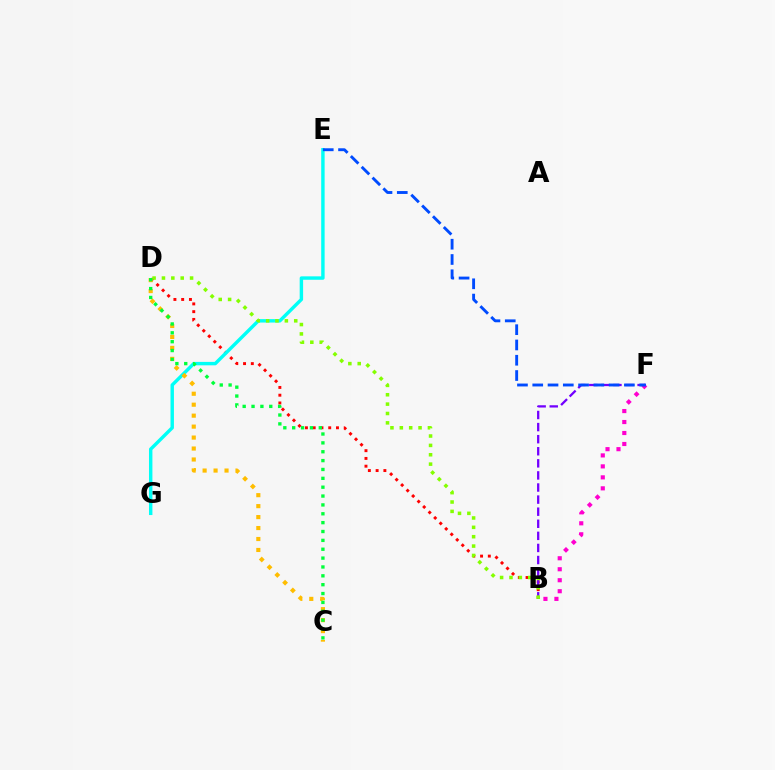{('B', 'D'): [{'color': '#ff0000', 'line_style': 'dotted', 'thickness': 2.11}, {'color': '#84ff00', 'line_style': 'dotted', 'thickness': 2.55}], ('B', 'F'): [{'color': '#ff00cf', 'line_style': 'dotted', 'thickness': 2.98}, {'color': '#7200ff', 'line_style': 'dashed', 'thickness': 1.64}], ('E', 'G'): [{'color': '#00fff6', 'line_style': 'solid', 'thickness': 2.46}], ('C', 'D'): [{'color': '#ffbd00', 'line_style': 'dotted', 'thickness': 2.98}, {'color': '#00ff39', 'line_style': 'dotted', 'thickness': 2.41}], ('E', 'F'): [{'color': '#004bff', 'line_style': 'dashed', 'thickness': 2.08}]}